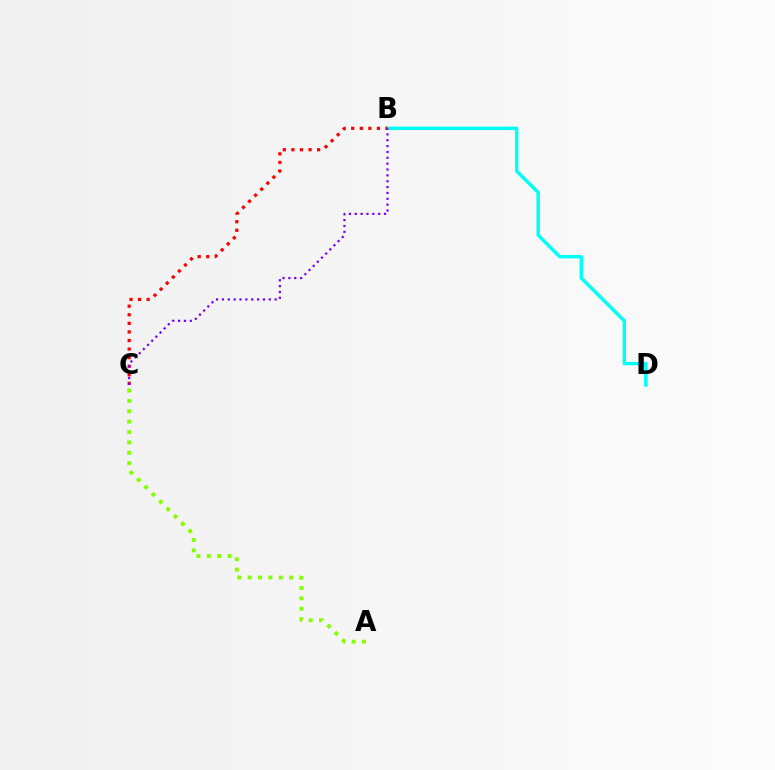{('B', 'D'): [{'color': '#00fff6', 'line_style': 'solid', 'thickness': 2.47}], ('B', 'C'): [{'color': '#ff0000', 'line_style': 'dotted', 'thickness': 2.33}, {'color': '#7200ff', 'line_style': 'dotted', 'thickness': 1.59}], ('A', 'C'): [{'color': '#84ff00', 'line_style': 'dotted', 'thickness': 2.82}]}